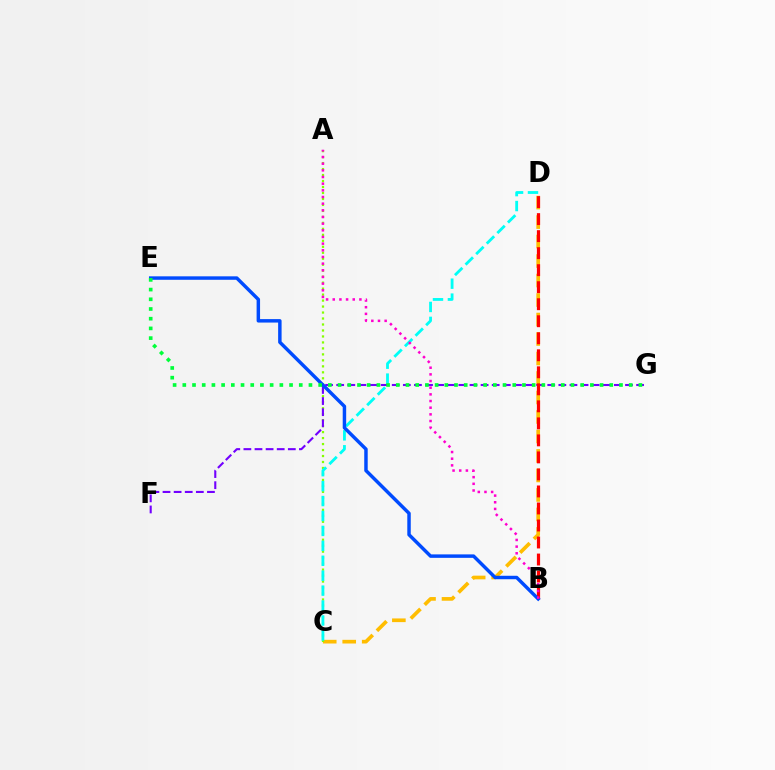{('C', 'D'): [{'color': '#ffbd00', 'line_style': 'dashed', 'thickness': 2.65}, {'color': '#00fff6', 'line_style': 'dashed', 'thickness': 2.03}], ('A', 'C'): [{'color': '#84ff00', 'line_style': 'dotted', 'thickness': 1.62}], ('F', 'G'): [{'color': '#7200ff', 'line_style': 'dashed', 'thickness': 1.51}], ('B', 'D'): [{'color': '#ff0000', 'line_style': 'dashed', 'thickness': 2.31}], ('B', 'E'): [{'color': '#004bff', 'line_style': 'solid', 'thickness': 2.49}], ('A', 'B'): [{'color': '#ff00cf', 'line_style': 'dotted', 'thickness': 1.81}], ('E', 'G'): [{'color': '#00ff39', 'line_style': 'dotted', 'thickness': 2.64}]}